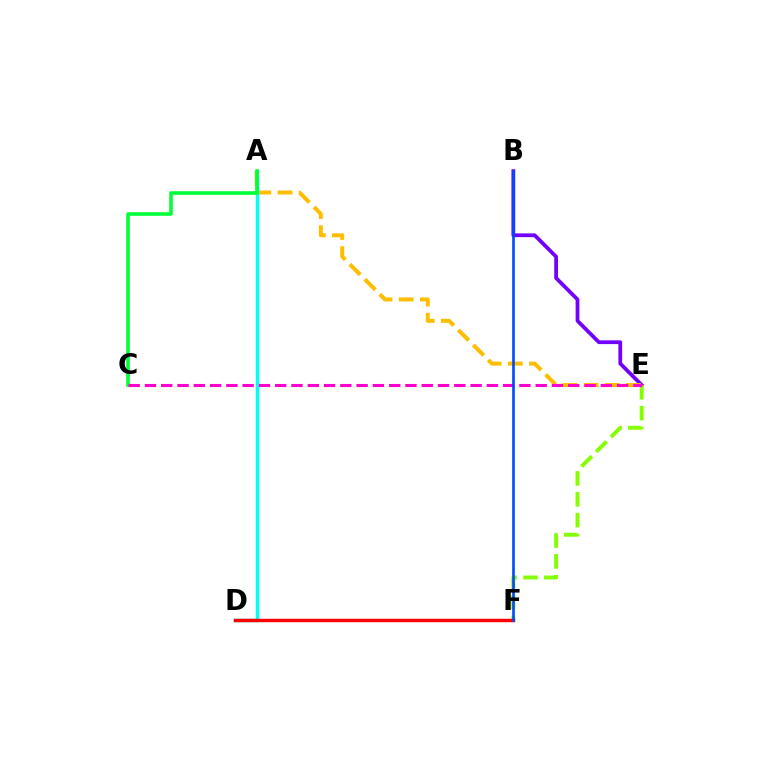{('B', 'E'): [{'color': '#7200ff', 'line_style': 'solid', 'thickness': 2.71}], ('A', 'E'): [{'color': '#ffbd00', 'line_style': 'dashed', 'thickness': 2.88}], ('A', 'D'): [{'color': '#00fff6', 'line_style': 'solid', 'thickness': 2.48}], ('A', 'C'): [{'color': '#00ff39', 'line_style': 'solid', 'thickness': 2.58}], ('E', 'F'): [{'color': '#84ff00', 'line_style': 'dashed', 'thickness': 2.84}], ('D', 'F'): [{'color': '#ff0000', 'line_style': 'solid', 'thickness': 2.48}], ('C', 'E'): [{'color': '#ff00cf', 'line_style': 'dashed', 'thickness': 2.21}], ('B', 'F'): [{'color': '#004bff', 'line_style': 'solid', 'thickness': 1.9}]}